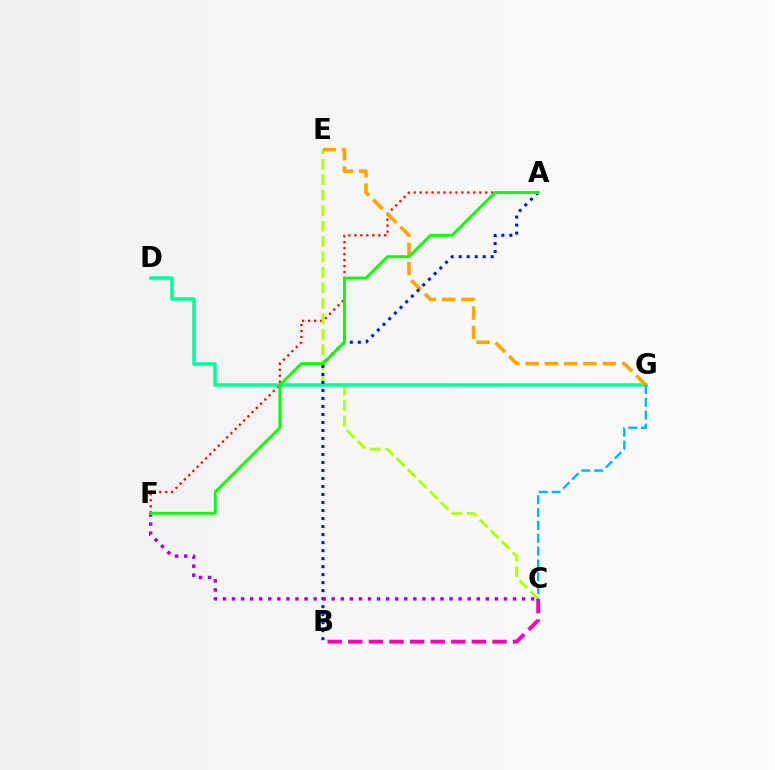{('A', 'F'): [{'color': '#ff0000', 'line_style': 'dotted', 'thickness': 1.62}, {'color': '#08ff00', 'line_style': 'solid', 'thickness': 2.08}], ('C', 'E'): [{'color': '#b3ff00', 'line_style': 'dashed', 'thickness': 2.1}], ('D', 'G'): [{'color': '#00ff9d', 'line_style': 'solid', 'thickness': 2.54}], ('B', 'C'): [{'color': '#ff00bd', 'line_style': 'dashed', 'thickness': 2.8}], ('E', 'G'): [{'color': '#ffa500', 'line_style': 'dashed', 'thickness': 2.62}], ('C', 'G'): [{'color': '#00b5ff', 'line_style': 'dashed', 'thickness': 1.75}], ('A', 'B'): [{'color': '#0010ff', 'line_style': 'dotted', 'thickness': 2.18}], ('C', 'F'): [{'color': '#9b00ff', 'line_style': 'dotted', 'thickness': 2.46}]}